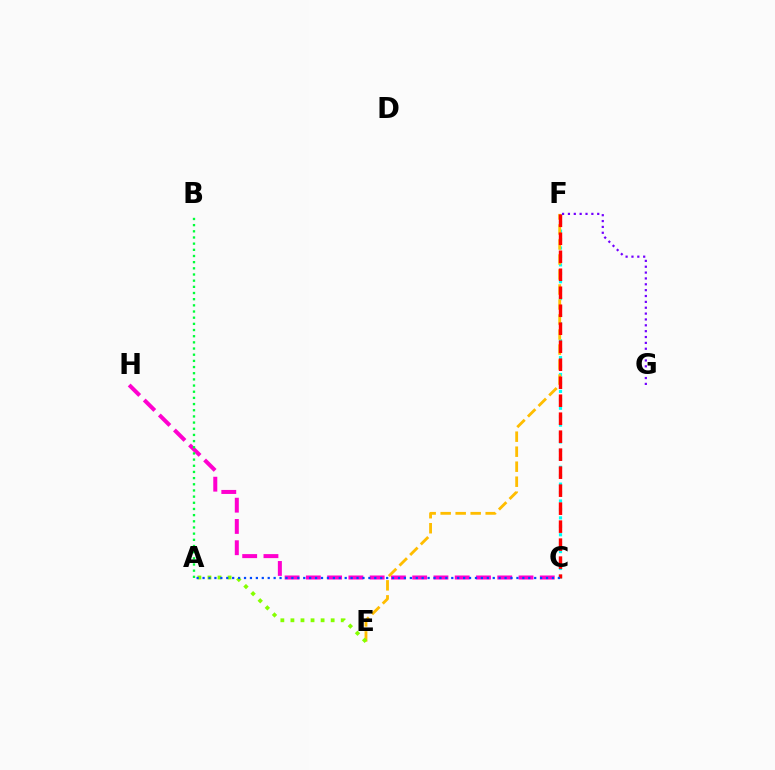{('C', 'F'): [{'color': '#00fff6', 'line_style': 'dotted', 'thickness': 2.29}, {'color': '#ff0000', 'line_style': 'dashed', 'thickness': 2.44}], ('C', 'H'): [{'color': '#ff00cf', 'line_style': 'dashed', 'thickness': 2.89}], ('A', 'B'): [{'color': '#00ff39', 'line_style': 'dotted', 'thickness': 1.68}], ('E', 'F'): [{'color': '#ffbd00', 'line_style': 'dashed', 'thickness': 2.04}], ('A', 'E'): [{'color': '#84ff00', 'line_style': 'dotted', 'thickness': 2.73}], ('F', 'G'): [{'color': '#7200ff', 'line_style': 'dotted', 'thickness': 1.59}], ('A', 'C'): [{'color': '#004bff', 'line_style': 'dotted', 'thickness': 1.61}]}